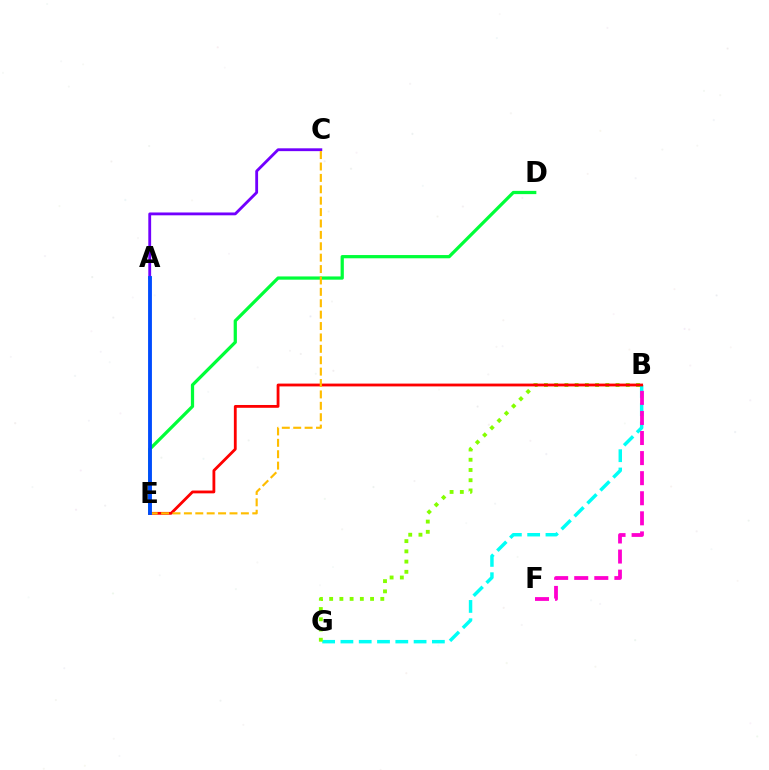{('B', 'G'): [{'color': '#00fff6', 'line_style': 'dashed', 'thickness': 2.49}, {'color': '#84ff00', 'line_style': 'dotted', 'thickness': 2.78}], ('A', 'C'): [{'color': '#7200ff', 'line_style': 'solid', 'thickness': 2.04}], ('B', 'F'): [{'color': '#ff00cf', 'line_style': 'dashed', 'thickness': 2.73}], ('D', 'E'): [{'color': '#00ff39', 'line_style': 'solid', 'thickness': 2.33}], ('B', 'E'): [{'color': '#ff0000', 'line_style': 'solid', 'thickness': 2.02}], ('C', 'E'): [{'color': '#ffbd00', 'line_style': 'dashed', 'thickness': 1.55}], ('A', 'E'): [{'color': '#004bff', 'line_style': 'solid', 'thickness': 2.77}]}